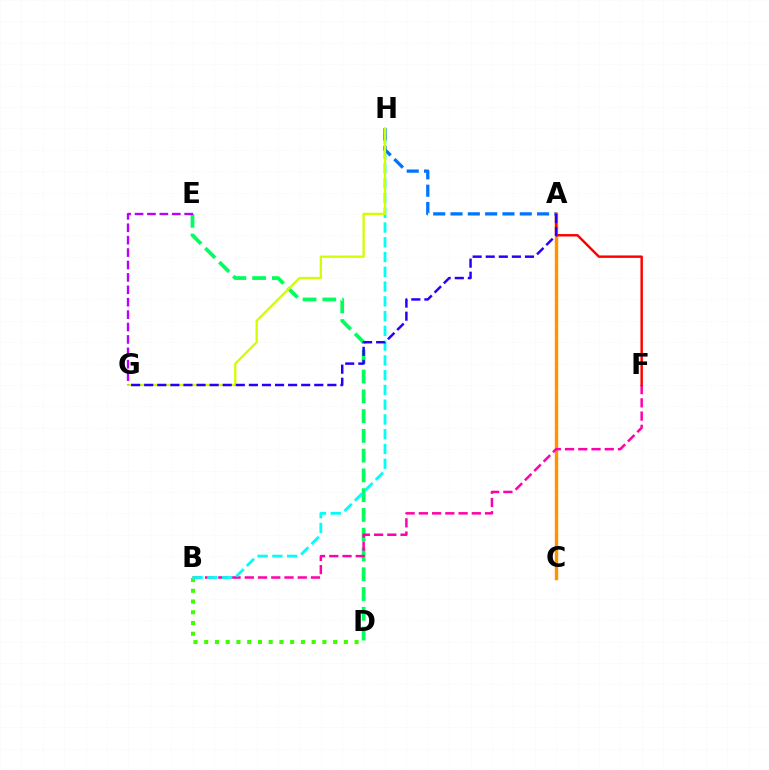{('A', 'C'): [{'color': '#ff9400', 'line_style': 'solid', 'thickness': 2.47}], ('D', 'E'): [{'color': '#00ff5c', 'line_style': 'dashed', 'thickness': 2.69}], ('B', 'F'): [{'color': '#ff00ac', 'line_style': 'dashed', 'thickness': 1.8}], ('B', 'D'): [{'color': '#3dff00', 'line_style': 'dotted', 'thickness': 2.92}], ('B', 'H'): [{'color': '#00fff6', 'line_style': 'dashed', 'thickness': 2.01}], ('A', 'F'): [{'color': '#ff0000', 'line_style': 'solid', 'thickness': 1.76}], ('A', 'H'): [{'color': '#0074ff', 'line_style': 'dashed', 'thickness': 2.35}], ('G', 'H'): [{'color': '#d1ff00', 'line_style': 'solid', 'thickness': 1.65}], ('E', 'G'): [{'color': '#b900ff', 'line_style': 'dashed', 'thickness': 1.69}], ('A', 'G'): [{'color': '#2500ff', 'line_style': 'dashed', 'thickness': 1.78}]}